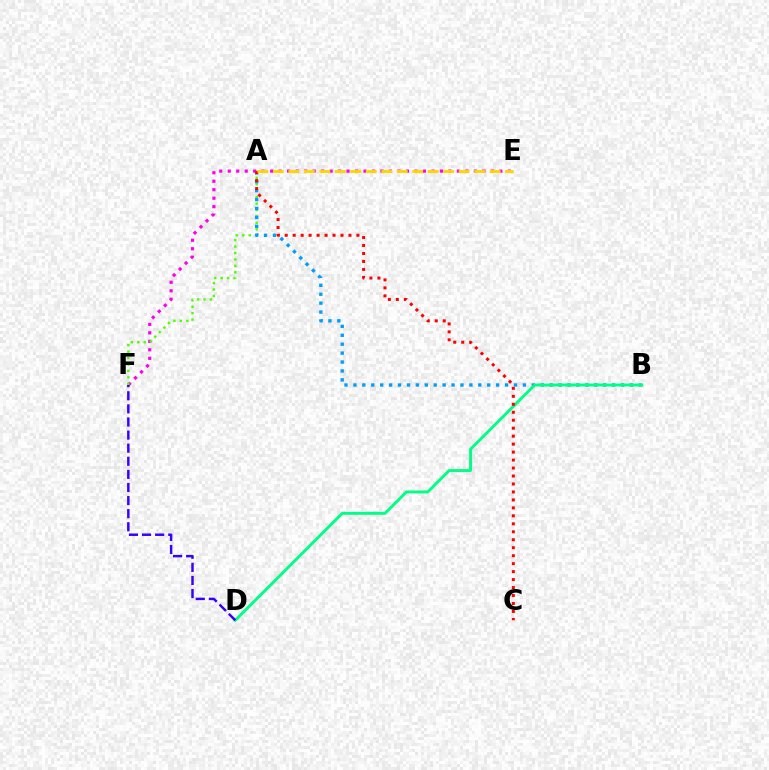{('E', 'F'): [{'color': '#ff00ed', 'line_style': 'dotted', 'thickness': 2.31}], ('A', 'F'): [{'color': '#4fff00', 'line_style': 'dotted', 'thickness': 1.75}], ('A', 'B'): [{'color': '#009eff', 'line_style': 'dotted', 'thickness': 2.42}], ('B', 'D'): [{'color': '#00ff86', 'line_style': 'solid', 'thickness': 2.11}], ('A', 'C'): [{'color': '#ff0000', 'line_style': 'dotted', 'thickness': 2.16}], ('D', 'F'): [{'color': '#3700ff', 'line_style': 'dashed', 'thickness': 1.78}], ('A', 'E'): [{'color': '#ffd500', 'line_style': 'dashed', 'thickness': 2.1}]}